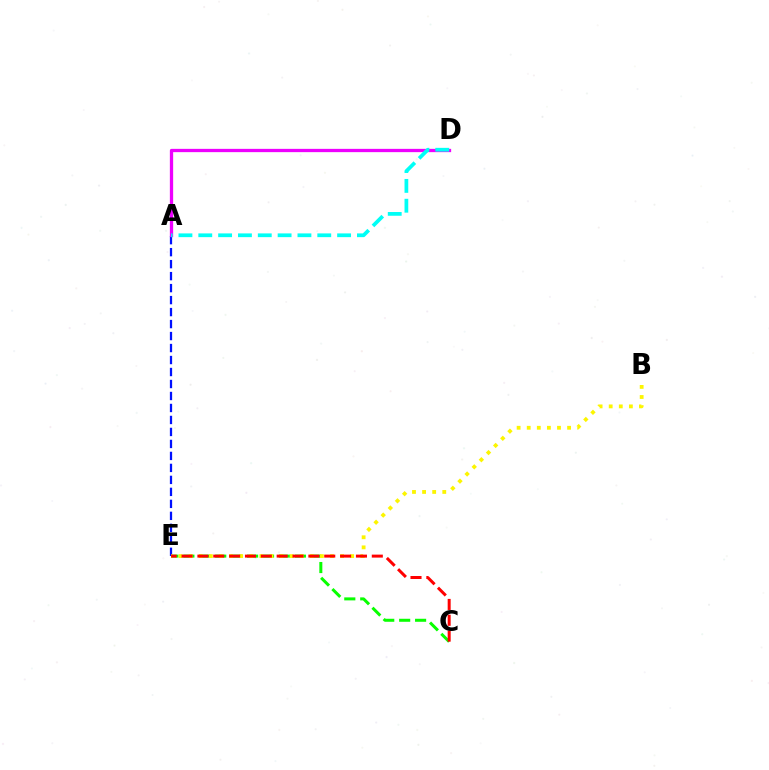{('A', 'E'): [{'color': '#0010ff', 'line_style': 'dashed', 'thickness': 1.63}], ('C', 'E'): [{'color': '#08ff00', 'line_style': 'dashed', 'thickness': 2.16}, {'color': '#ff0000', 'line_style': 'dashed', 'thickness': 2.15}], ('B', 'E'): [{'color': '#fcf500', 'line_style': 'dotted', 'thickness': 2.74}], ('A', 'D'): [{'color': '#ee00ff', 'line_style': 'solid', 'thickness': 2.37}, {'color': '#00fff6', 'line_style': 'dashed', 'thickness': 2.69}]}